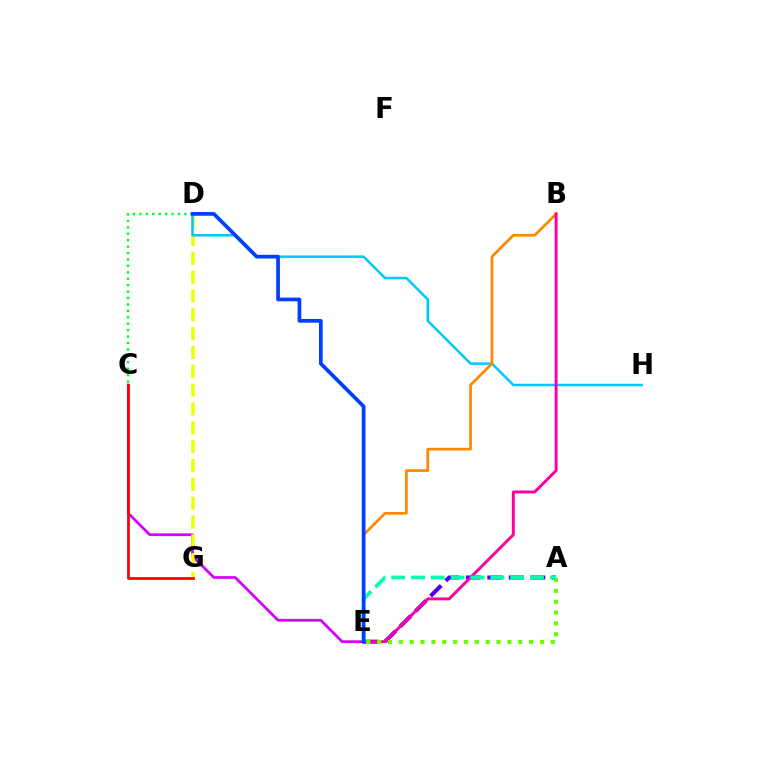{('C', 'E'): [{'color': '#d600ff', 'line_style': 'solid', 'thickness': 1.98}], ('D', 'G'): [{'color': '#eeff00', 'line_style': 'dashed', 'thickness': 2.56}], ('C', 'D'): [{'color': '#00ff27', 'line_style': 'dotted', 'thickness': 1.75}], ('D', 'H'): [{'color': '#00c7ff', 'line_style': 'solid', 'thickness': 1.8}], ('C', 'G'): [{'color': '#ff0000', 'line_style': 'solid', 'thickness': 1.98}], ('B', 'E'): [{'color': '#ff8800', 'line_style': 'solid', 'thickness': 1.94}, {'color': '#ff00a0', 'line_style': 'solid', 'thickness': 2.13}], ('A', 'E'): [{'color': '#4f00ff', 'line_style': 'dashed', 'thickness': 2.92}, {'color': '#66ff00', 'line_style': 'dotted', 'thickness': 2.95}, {'color': '#00ffaf', 'line_style': 'dashed', 'thickness': 2.69}], ('D', 'E'): [{'color': '#003fff', 'line_style': 'solid', 'thickness': 2.67}]}